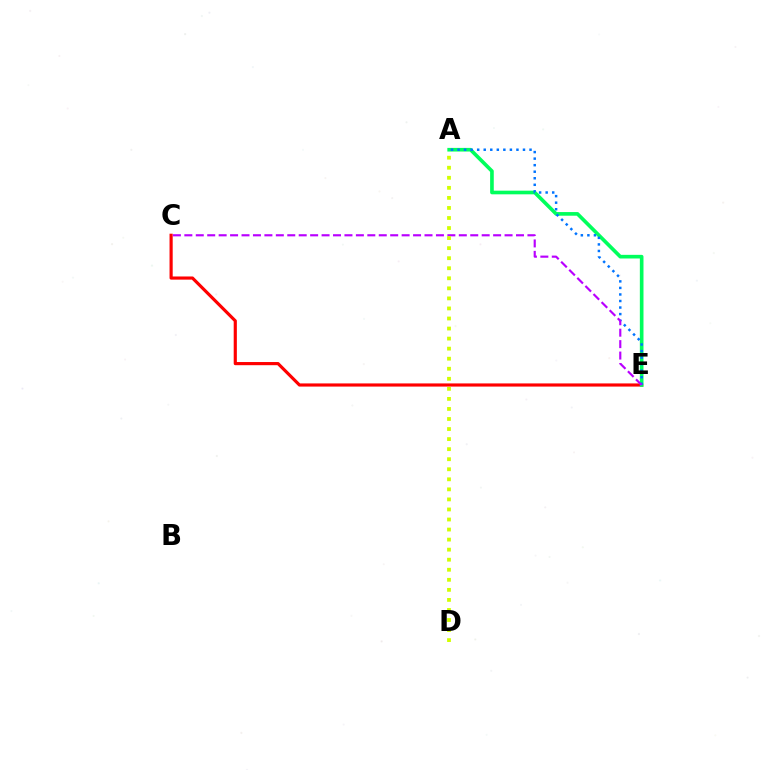{('C', 'E'): [{'color': '#ff0000', 'line_style': 'solid', 'thickness': 2.27}, {'color': '#b900ff', 'line_style': 'dashed', 'thickness': 1.55}], ('A', 'E'): [{'color': '#00ff5c', 'line_style': 'solid', 'thickness': 2.63}, {'color': '#0074ff', 'line_style': 'dotted', 'thickness': 1.78}], ('A', 'D'): [{'color': '#d1ff00', 'line_style': 'dotted', 'thickness': 2.73}]}